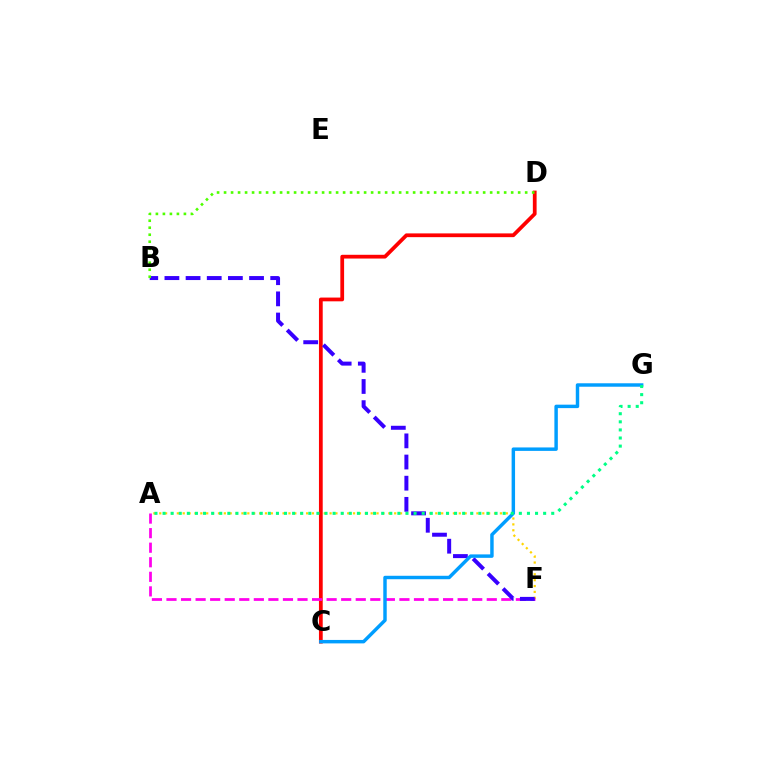{('A', 'F'): [{'color': '#ffd500', 'line_style': 'dotted', 'thickness': 1.6}, {'color': '#ff00ed', 'line_style': 'dashed', 'thickness': 1.98}], ('C', 'D'): [{'color': '#ff0000', 'line_style': 'solid', 'thickness': 2.71}], ('B', 'F'): [{'color': '#3700ff', 'line_style': 'dashed', 'thickness': 2.87}], ('C', 'G'): [{'color': '#009eff', 'line_style': 'solid', 'thickness': 2.48}], ('B', 'D'): [{'color': '#4fff00', 'line_style': 'dotted', 'thickness': 1.9}], ('A', 'G'): [{'color': '#00ff86', 'line_style': 'dotted', 'thickness': 2.2}]}